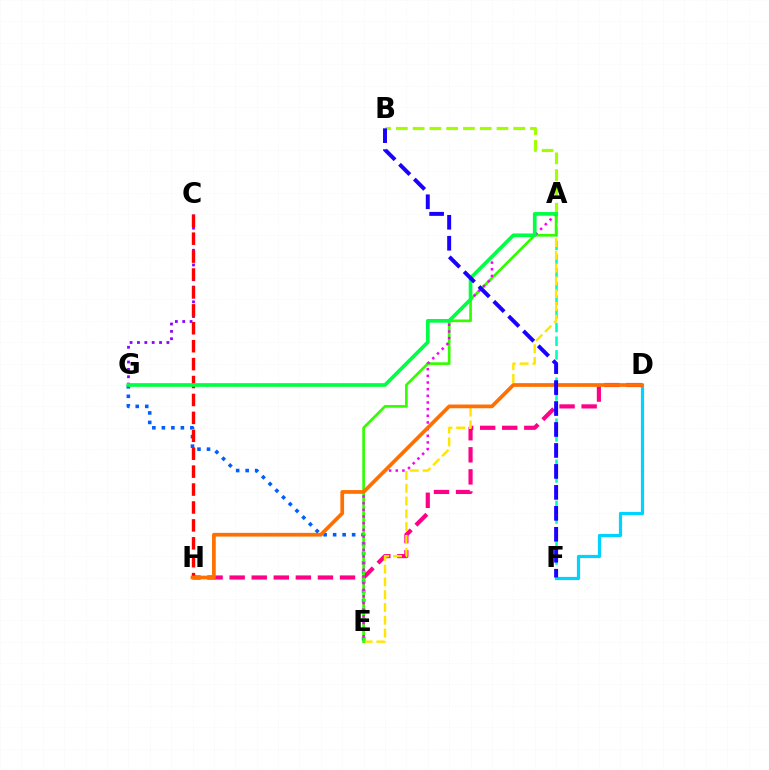{('D', 'F'): [{'color': '#00d3ff', 'line_style': 'solid', 'thickness': 2.31}], ('A', 'B'): [{'color': '#a2ff00', 'line_style': 'dashed', 'thickness': 2.28}], ('D', 'H'): [{'color': '#ff0088', 'line_style': 'dashed', 'thickness': 3.0}, {'color': '#ff7000', 'line_style': 'solid', 'thickness': 2.67}], ('A', 'F'): [{'color': '#00ffbb', 'line_style': 'dashed', 'thickness': 1.86}], ('A', 'E'): [{'color': '#ffe600', 'line_style': 'dashed', 'thickness': 1.74}, {'color': '#31ff00', 'line_style': 'solid', 'thickness': 1.92}, {'color': '#fa00f9', 'line_style': 'dotted', 'thickness': 1.81}], ('C', 'G'): [{'color': '#8a00ff', 'line_style': 'dotted', 'thickness': 2.0}], ('E', 'G'): [{'color': '#005dff', 'line_style': 'dotted', 'thickness': 2.58}], ('C', 'H'): [{'color': '#ff0000', 'line_style': 'dashed', 'thickness': 2.43}], ('A', 'G'): [{'color': '#00ff45', 'line_style': 'solid', 'thickness': 2.66}], ('B', 'F'): [{'color': '#1900ff', 'line_style': 'dashed', 'thickness': 2.85}]}